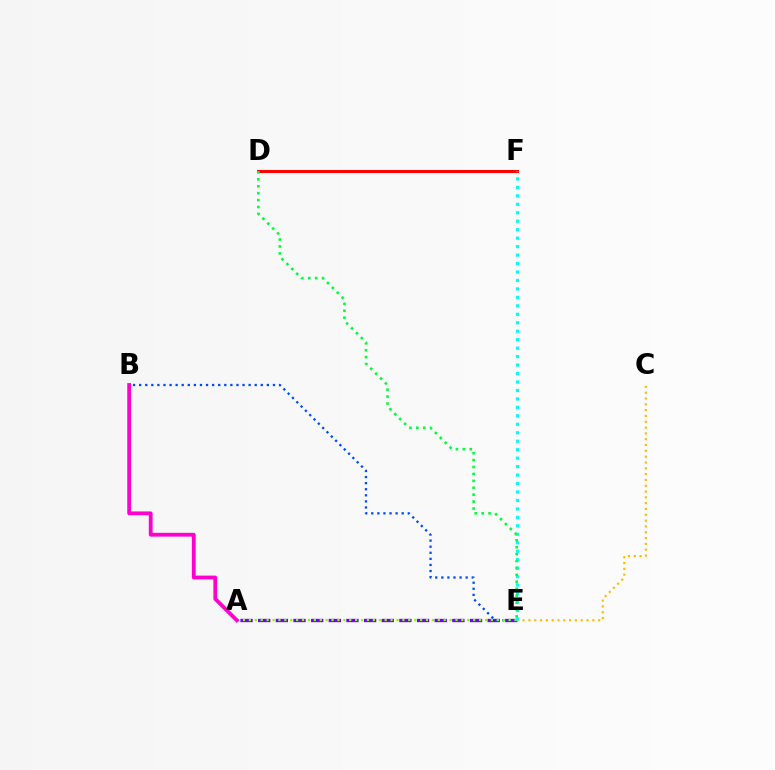{('D', 'F'): [{'color': '#ff0000', 'line_style': 'solid', 'thickness': 2.2}], ('A', 'E'): [{'color': '#7200ff', 'line_style': 'dashed', 'thickness': 2.4}, {'color': '#84ff00', 'line_style': 'dotted', 'thickness': 1.6}], ('B', 'E'): [{'color': '#004bff', 'line_style': 'dotted', 'thickness': 1.65}], ('C', 'E'): [{'color': '#ffbd00', 'line_style': 'dotted', 'thickness': 1.58}], ('E', 'F'): [{'color': '#00fff6', 'line_style': 'dotted', 'thickness': 2.3}], ('D', 'E'): [{'color': '#00ff39', 'line_style': 'dotted', 'thickness': 1.88}], ('A', 'B'): [{'color': '#ff00cf', 'line_style': 'solid', 'thickness': 2.74}]}